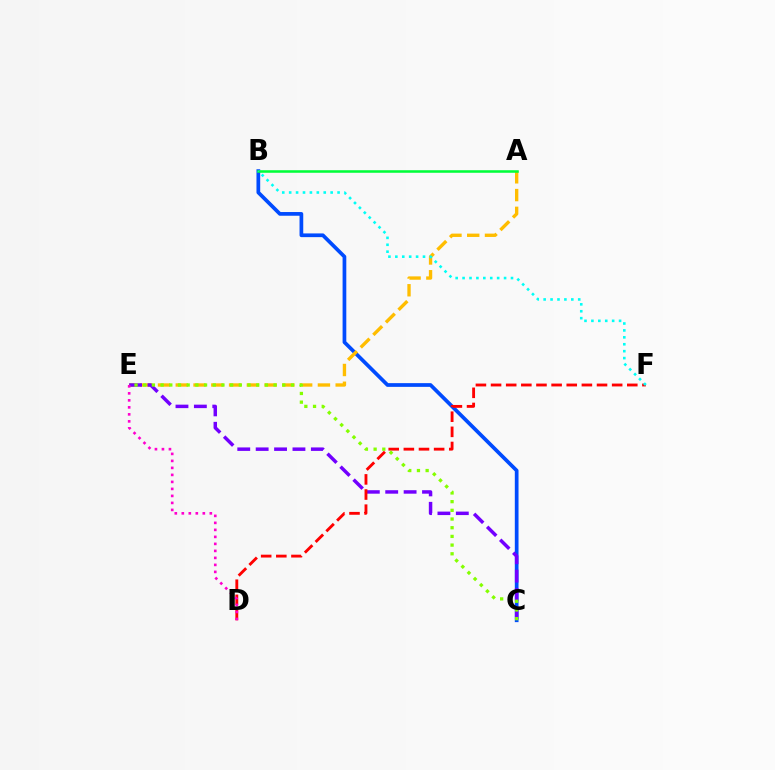{('B', 'C'): [{'color': '#004bff', 'line_style': 'solid', 'thickness': 2.68}], ('A', 'E'): [{'color': '#ffbd00', 'line_style': 'dashed', 'thickness': 2.41}], ('C', 'E'): [{'color': '#7200ff', 'line_style': 'dashed', 'thickness': 2.5}, {'color': '#84ff00', 'line_style': 'dotted', 'thickness': 2.36}], ('D', 'F'): [{'color': '#ff0000', 'line_style': 'dashed', 'thickness': 2.06}], ('D', 'E'): [{'color': '#ff00cf', 'line_style': 'dotted', 'thickness': 1.9}], ('A', 'B'): [{'color': '#00ff39', 'line_style': 'solid', 'thickness': 1.83}], ('B', 'F'): [{'color': '#00fff6', 'line_style': 'dotted', 'thickness': 1.88}]}